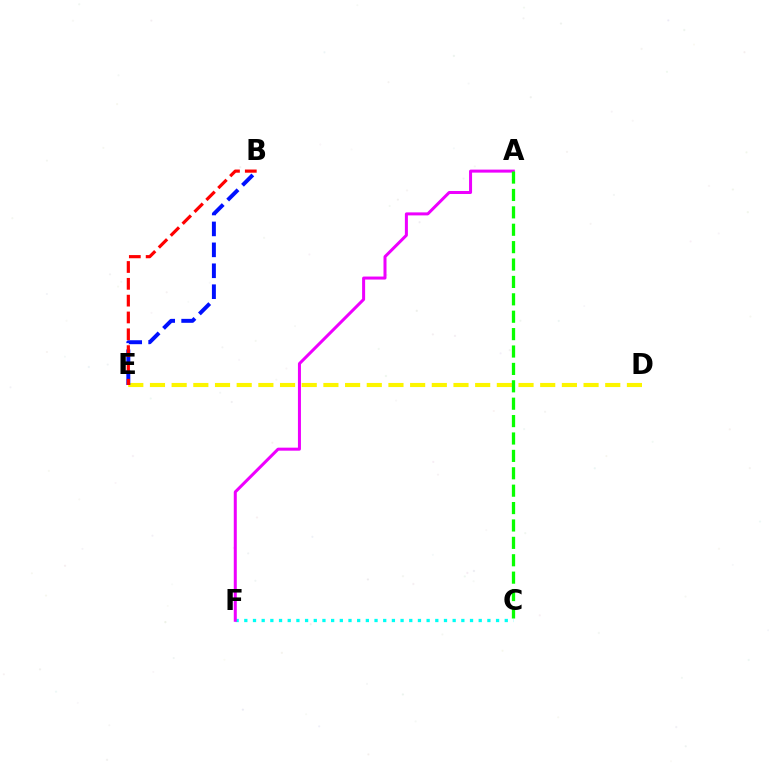{('D', 'E'): [{'color': '#fcf500', 'line_style': 'dashed', 'thickness': 2.95}], ('B', 'E'): [{'color': '#0010ff', 'line_style': 'dashed', 'thickness': 2.84}, {'color': '#ff0000', 'line_style': 'dashed', 'thickness': 2.29}], ('C', 'F'): [{'color': '#00fff6', 'line_style': 'dotted', 'thickness': 2.36}], ('A', 'F'): [{'color': '#ee00ff', 'line_style': 'solid', 'thickness': 2.17}], ('A', 'C'): [{'color': '#08ff00', 'line_style': 'dashed', 'thickness': 2.36}]}